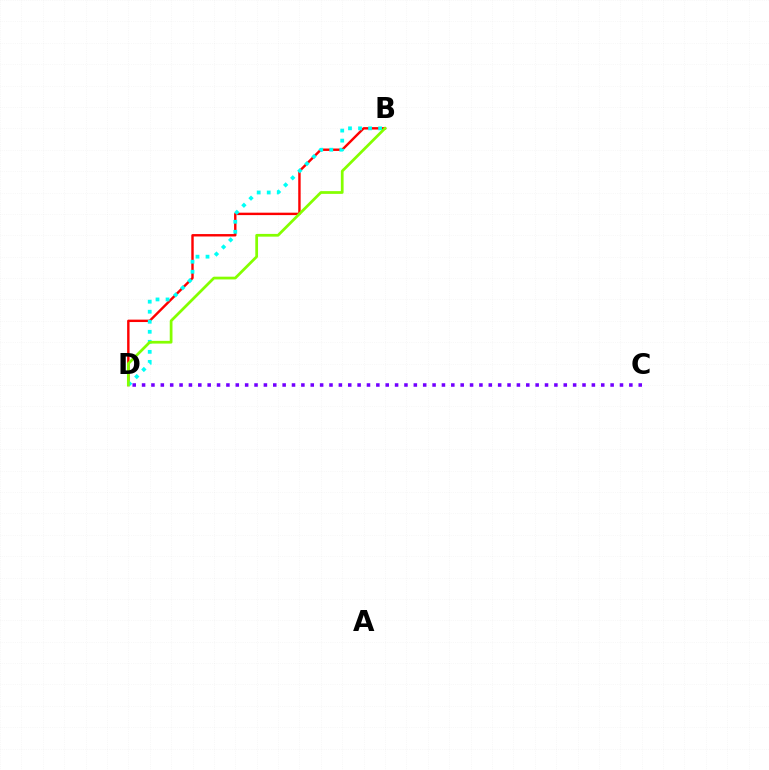{('B', 'D'): [{'color': '#ff0000', 'line_style': 'solid', 'thickness': 1.74}, {'color': '#00fff6', 'line_style': 'dotted', 'thickness': 2.73}, {'color': '#84ff00', 'line_style': 'solid', 'thickness': 1.98}], ('C', 'D'): [{'color': '#7200ff', 'line_style': 'dotted', 'thickness': 2.55}]}